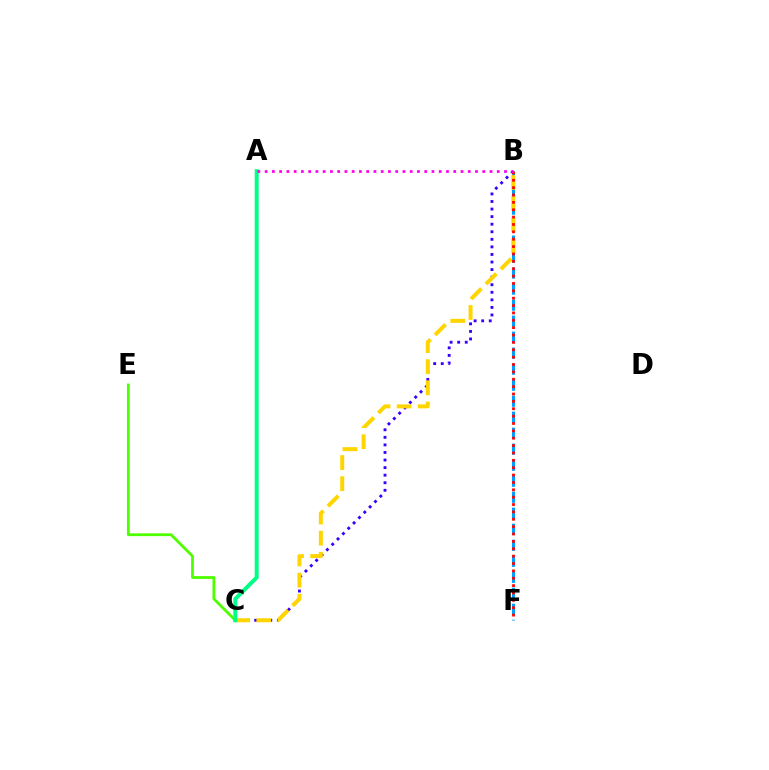{('B', 'C'): [{'color': '#3700ff', 'line_style': 'dotted', 'thickness': 2.06}, {'color': '#ffd500', 'line_style': 'dashed', 'thickness': 2.87}], ('B', 'F'): [{'color': '#009eff', 'line_style': 'dashed', 'thickness': 2.17}, {'color': '#ff0000', 'line_style': 'dotted', 'thickness': 2.0}], ('C', 'E'): [{'color': '#4fff00', 'line_style': 'solid', 'thickness': 2.03}], ('A', 'C'): [{'color': '#00ff86', 'line_style': 'solid', 'thickness': 2.85}], ('A', 'B'): [{'color': '#ff00ed', 'line_style': 'dotted', 'thickness': 1.97}]}